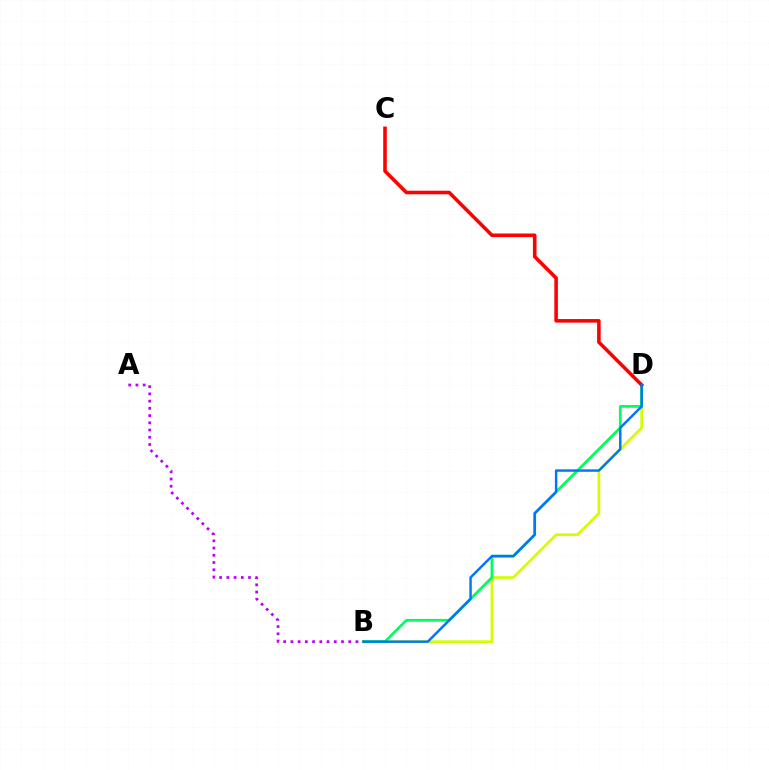{('B', 'D'): [{'color': '#d1ff00', 'line_style': 'solid', 'thickness': 1.93}, {'color': '#00ff5c', 'line_style': 'solid', 'thickness': 1.97}, {'color': '#0074ff', 'line_style': 'solid', 'thickness': 1.76}], ('A', 'B'): [{'color': '#b900ff', 'line_style': 'dotted', 'thickness': 1.96}], ('C', 'D'): [{'color': '#ff0000', 'line_style': 'solid', 'thickness': 2.57}]}